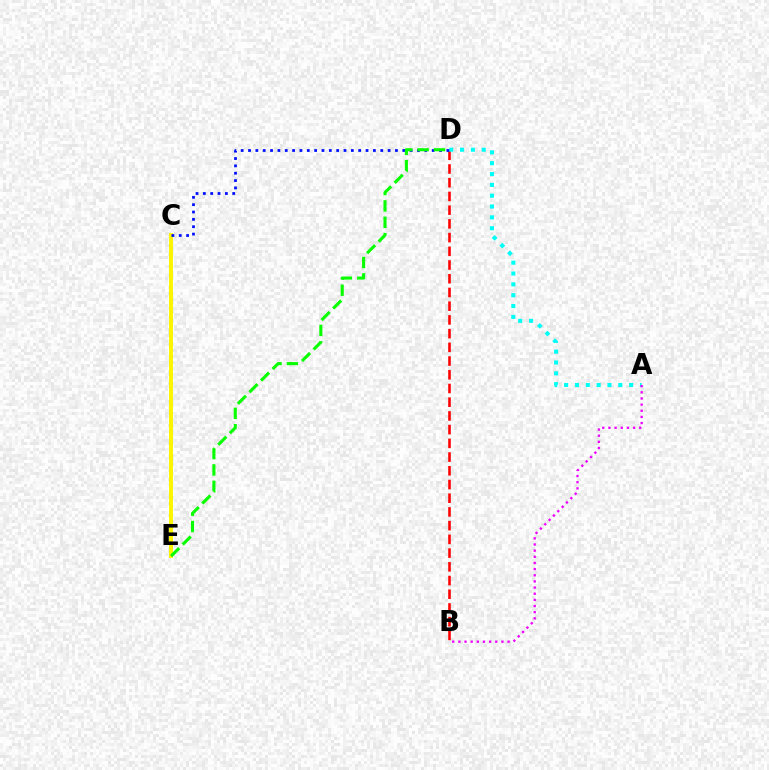{('B', 'D'): [{'color': '#ff0000', 'line_style': 'dashed', 'thickness': 1.86}], ('C', 'E'): [{'color': '#fcf500', 'line_style': 'solid', 'thickness': 2.84}], ('A', 'D'): [{'color': '#00fff6', 'line_style': 'dotted', 'thickness': 2.94}], ('C', 'D'): [{'color': '#0010ff', 'line_style': 'dotted', 'thickness': 2.0}], ('A', 'B'): [{'color': '#ee00ff', 'line_style': 'dotted', 'thickness': 1.67}], ('D', 'E'): [{'color': '#08ff00', 'line_style': 'dashed', 'thickness': 2.22}]}